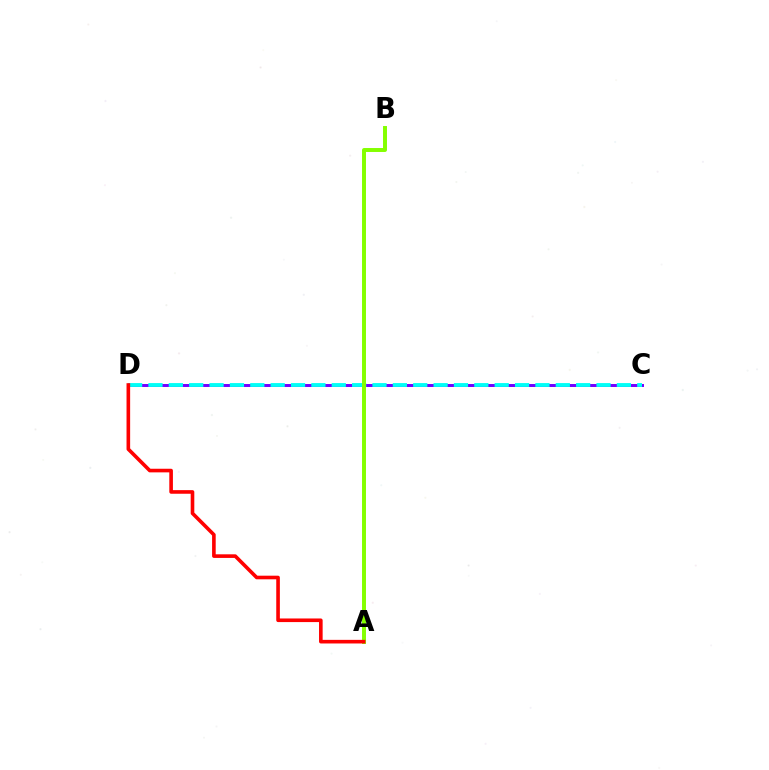{('C', 'D'): [{'color': '#7200ff', 'line_style': 'solid', 'thickness': 2.13}, {'color': '#00fff6', 'line_style': 'dashed', 'thickness': 2.77}], ('A', 'B'): [{'color': '#84ff00', 'line_style': 'solid', 'thickness': 2.85}], ('A', 'D'): [{'color': '#ff0000', 'line_style': 'solid', 'thickness': 2.6}]}